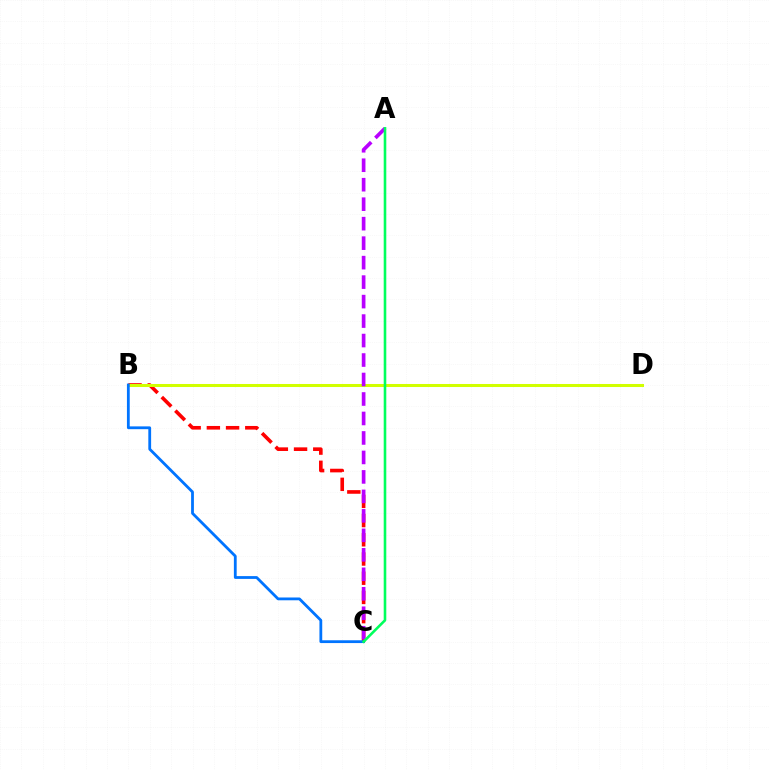{('B', 'C'): [{'color': '#ff0000', 'line_style': 'dashed', 'thickness': 2.61}, {'color': '#0074ff', 'line_style': 'solid', 'thickness': 2.01}], ('B', 'D'): [{'color': '#d1ff00', 'line_style': 'solid', 'thickness': 2.18}], ('A', 'C'): [{'color': '#b900ff', 'line_style': 'dashed', 'thickness': 2.65}, {'color': '#00ff5c', 'line_style': 'solid', 'thickness': 1.87}]}